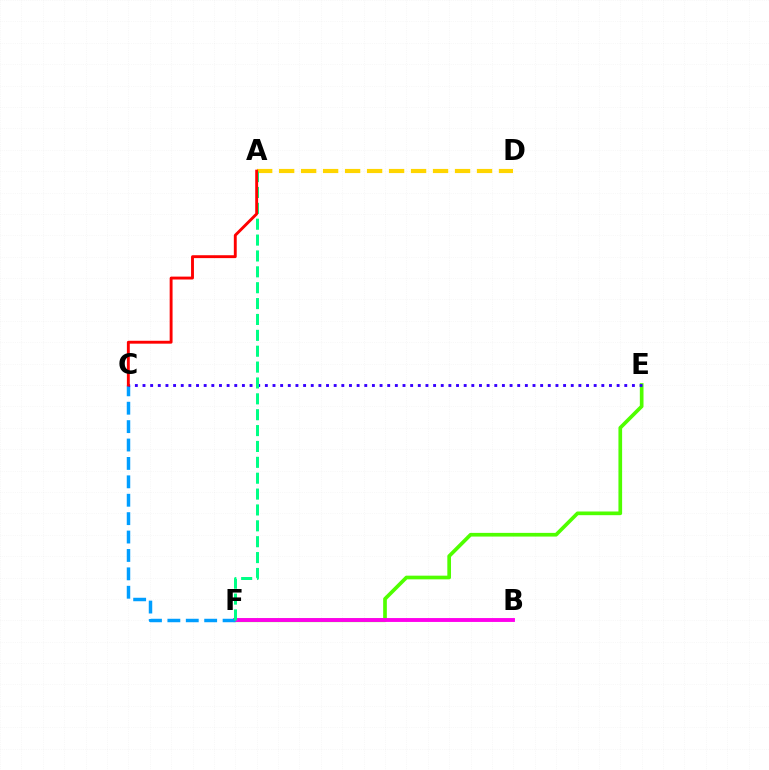{('E', 'F'): [{'color': '#4fff00', 'line_style': 'solid', 'thickness': 2.65}], ('B', 'F'): [{'color': '#ff00ed', 'line_style': 'solid', 'thickness': 2.79}], ('C', 'F'): [{'color': '#009eff', 'line_style': 'dashed', 'thickness': 2.5}], ('A', 'D'): [{'color': '#ffd500', 'line_style': 'dashed', 'thickness': 2.99}], ('C', 'E'): [{'color': '#3700ff', 'line_style': 'dotted', 'thickness': 2.08}], ('A', 'F'): [{'color': '#00ff86', 'line_style': 'dashed', 'thickness': 2.16}], ('A', 'C'): [{'color': '#ff0000', 'line_style': 'solid', 'thickness': 2.08}]}